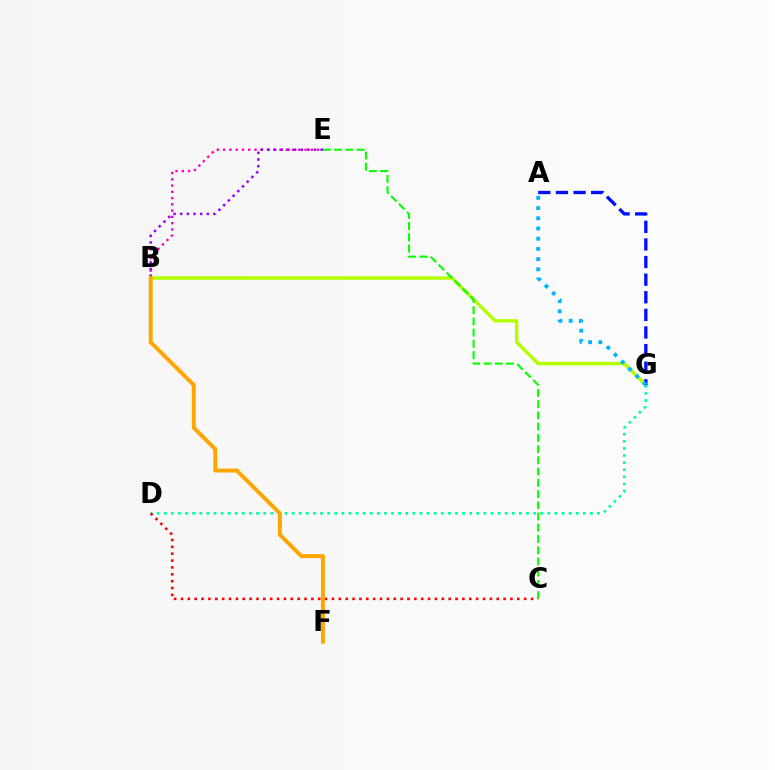{('B', 'G'): [{'color': '#b3ff00', 'line_style': 'solid', 'thickness': 2.46}], ('D', 'G'): [{'color': '#00ff9d', 'line_style': 'dotted', 'thickness': 1.93}], ('C', 'E'): [{'color': '#08ff00', 'line_style': 'dashed', 'thickness': 1.53}], ('B', 'E'): [{'color': '#ff00bd', 'line_style': 'dotted', 'thickness': 1.7}, {'color': '#9b00ff', 'line_style': 'dotted', 'thickness': 1.81}], ('A', 'G'): [{'color': '#0010ff', 'line_style': 'dashed', 'thickness': 2.39}, {'color': '#00b5ff', 'line_style': 'dotted', 'thickness': 2.77}], ('C', 'D'): [{'color': '#ff0000', 'line_style': 'dotted', 'thickness': 1.86}], ('B', 'F'): [{'color': '#ffa500', 'line_style': 'solid', 'thickness': 2.84}]}